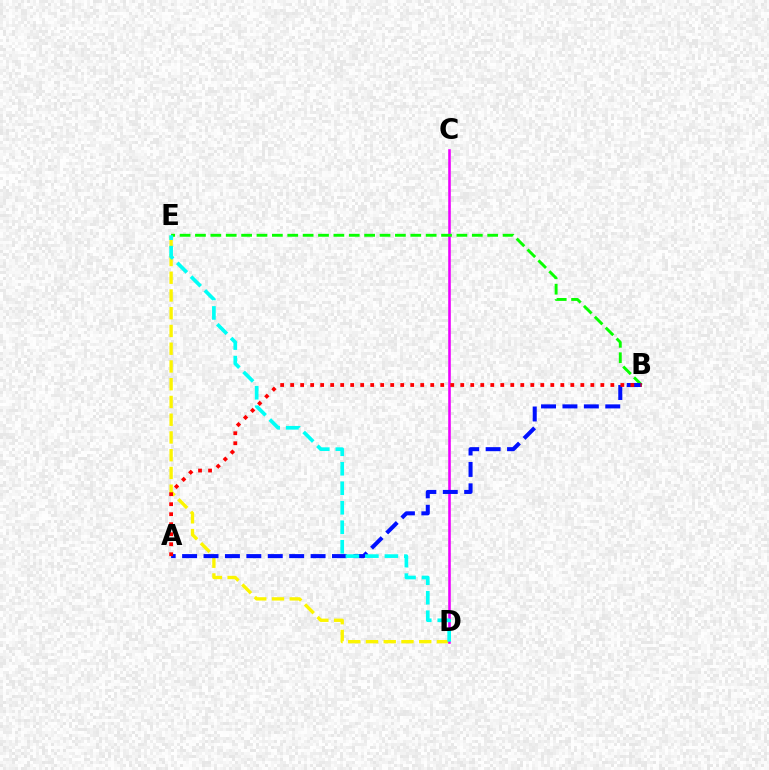{('D', 'E'): [{'color': '#fcf500', 'line_style': 'dashed', 'thickness': 2.41}, {'color': '#00fff6', 'line_style': 'dashed', 'thickness': 2.65}], ('C', 'D'): [{'color': '#ee00ff', 'line_style': 'solid', 'thickness': 1.85}], ('B', 'E'): [{'color': '#08ff00', 'line_style': 'dashed', 'thickness': 2.09}], ('A', 'B'): [{'color': '#0010ff', 'line_style': 'dashed', 'thickness': 2.91}, {'color': '#ff0000', 'line_style': 'dotted', 'thickness': 2.72}]}